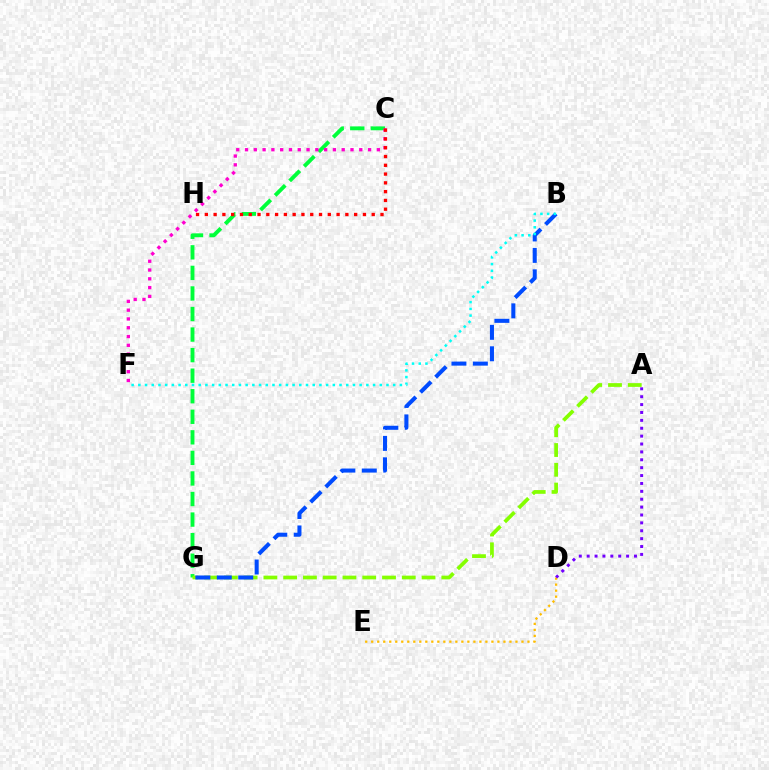{('C', 'G'): [{'color': '#00ff39', 'line_style': 'dashed', 'thickness': 2.79}], ('A', 'G'): [{'color': '#84ff00', 'line_style': 'dashed', 'thickness': 2.69}], ('D', 'E'): [{'color': '#ffbd00', 'line_style': 'dotted', 'thickness': 1.63}], ('B', 'G'): [{'color': '#004bff', 'line_style': 'dashed', 'thickness': 2.91}], ('C', 'F'): [{'color': '#ff00cf', 'line_style': 'dotted', 'thickness': 2.39}], ('B', 'F'): [{'color': '#00fff6', 'line_style': 'dotted', 'thickness': 1.82}], ('A', 'D'): [{'color': '#7200ff', 'line_style': 'dotted', 'thickness': 2.14}], ('C', 'H'): [{'color': '#ff0000', 'line_style': 'dotted', 'thickness': 2.39}]}